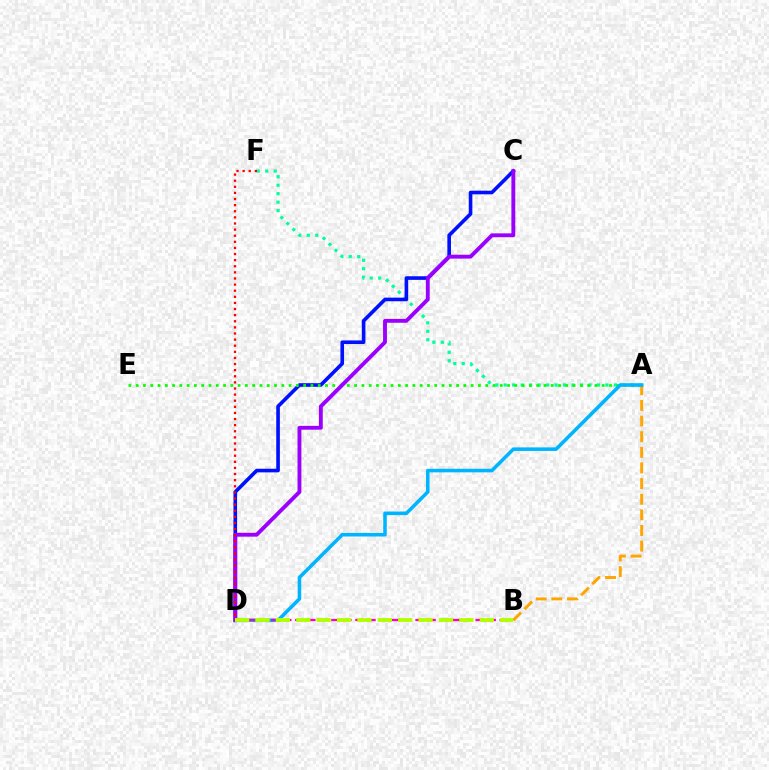{('A', 'F'): [{'color': '#00ff9d', 'line_style': 'dotted', 'thickness': 2.3}], ('C', 'D'): [{'color': '#0010ff', 'line_style': 'solid', 'thickness': 2.61}, {'color': '#9b00ff', 'line_style': 'solid', 'thickness': 2.78}], ('A', 'E'): [{'color': '#08ff00', 'line_style': 'dotted', 'thickness': 1.98}], ('A', 'B'): [{'color': '#ffa500', 'line_style': 'dashed', 'thickness': 2.12}], ('A', 'D'): [{'color': '#00b5ff', 'line_style': 'solid', 'thickness': 2.57}], ('B', 'D'): [{'color': '#ff00bd', 'line_style': 'dashed', 'thickness': 1.63}, {'color': '#b3ff00', 'line_style': 'dashed', 'thickness': 2.77}], ('D', 'F'): [{'color': '#ff0000', 'line_style': 'dotted', 'thickness': 1.66}]}